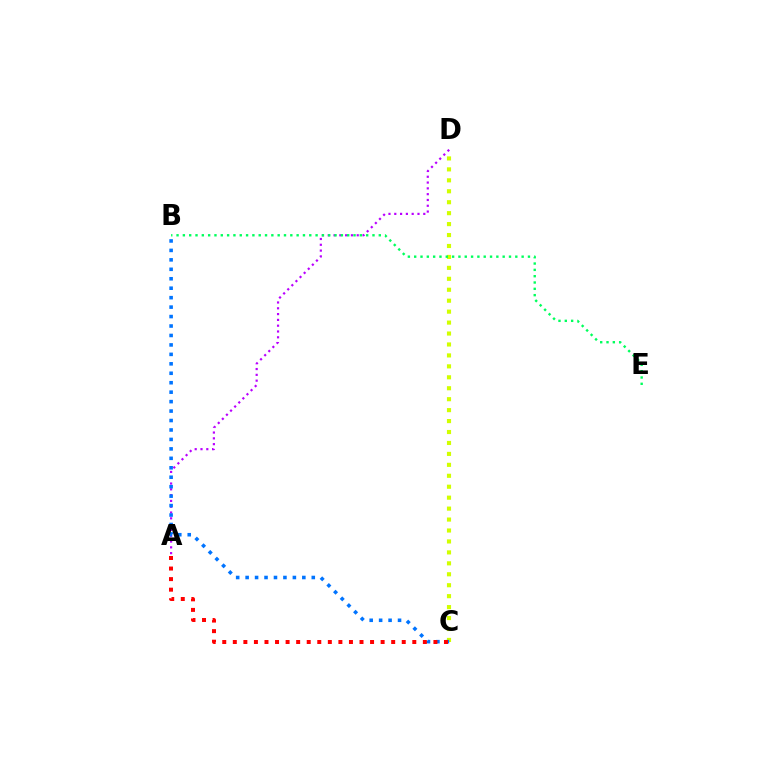{('A', 'D'): [{'color': '#b900ff', 'line_style': 'dotted', 'thickness': 1.58}], ('C', 'D'): [{'color': '#d1ff00', 'line_style': 'dotted', 'thickness': 2.97}], ('B', 'E'): [{'color': '#00ff5c', 'line_style': 'dotted', 'thickness': 1.72}], ('B', 'C'): [{'color': '#0074ff', 'line_style': 'dotted', 'thickness': 2.57}], ('A', 'C'): [{'color': '#ff0000', 'line_style': 'dotted', 'thickness': 2.87}]}